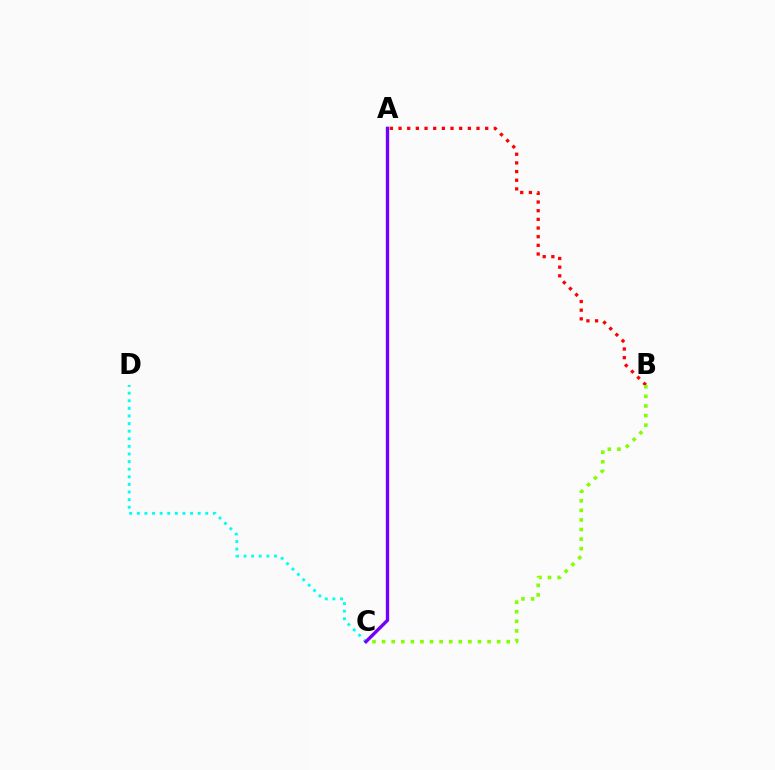{('A', 'B'): [{'color': '#ff0000', 'line_style': 'dotted', 'thickness': 2.35}], ('C', 'D'): [{'color': '#00fff6', 'line_style': 'dotted', 'thickness': 2.07}], ('B', 'C'): [{'color': '#84ff00', 'line_style': 'dotted', 'thickness': 2.6}], ('A', 'C'): [{'color': '#7200ff', 'line_style': 'solid', 'thickness': 2.4}]}